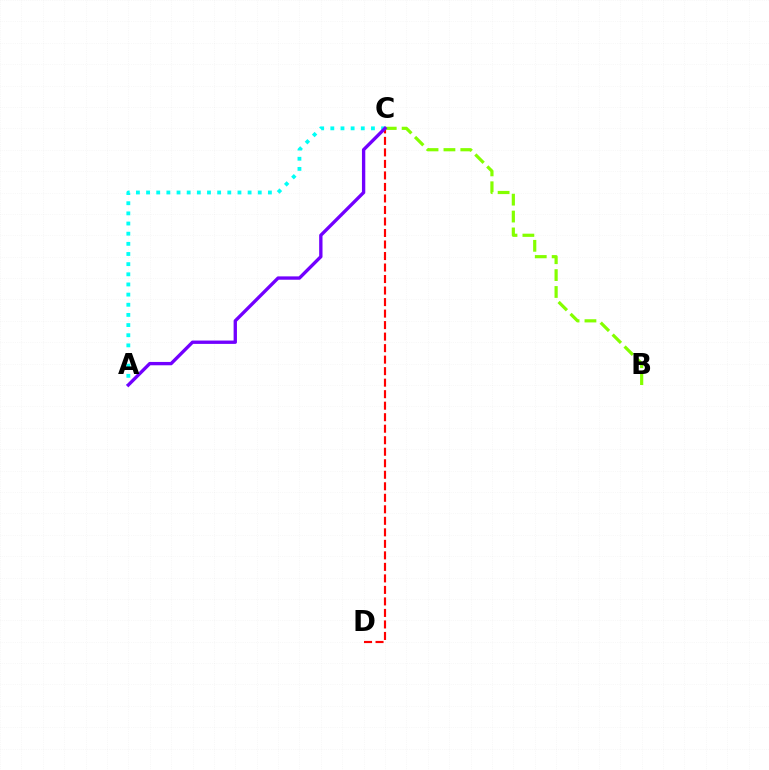{('C', 'D'): [{'color': '#ff0000', 'line_style': 'dashed', 'thickness': 1.56}], ('B', 'C'): [{'color': '#84ff00', 'line_style': 'dashed', 'thickness': 2.29}], ('A', 'C'): [{'color': '#00fff6', 'line_style': 'dotted', 'thickness': 2.76}, {'color': '#7200ff', 'line_style': 'solid', 'thickness': 2.41}]}